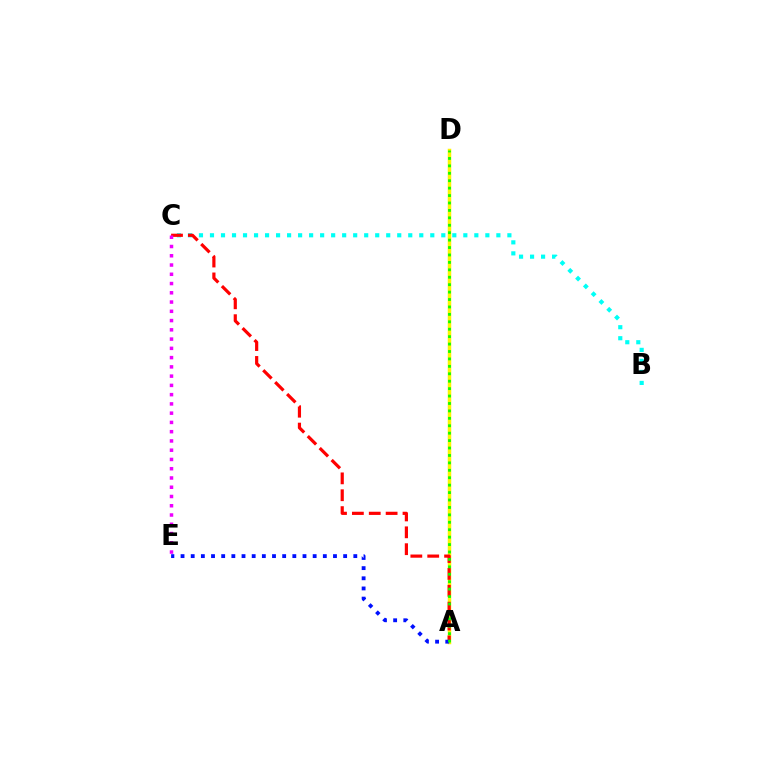{('A', 'D'): [{'color': '#fcf500', 'line_style': 'solid', 'thickness': 2.52}, {'color': '#08ff00', 'line_style': 'dotted', 'thickness': 2.02}], ('B', 'C'): [{'color': '#00fff6', 'line_style': 'dotted', 'thickness': 2.99}], ('A', 'C'): [{'color': '#ff0000', 'line_style': 'dashed', 'thickness': 2.29}], ('C', 'E'): [{'color': '#ee00ff', 'line_style': 'dotted', 'thickness': 2.52}], ('A', 'E'): [{'color': '#0010ff', 'line_style': 'dotted', 'thickness': 2.76}]}